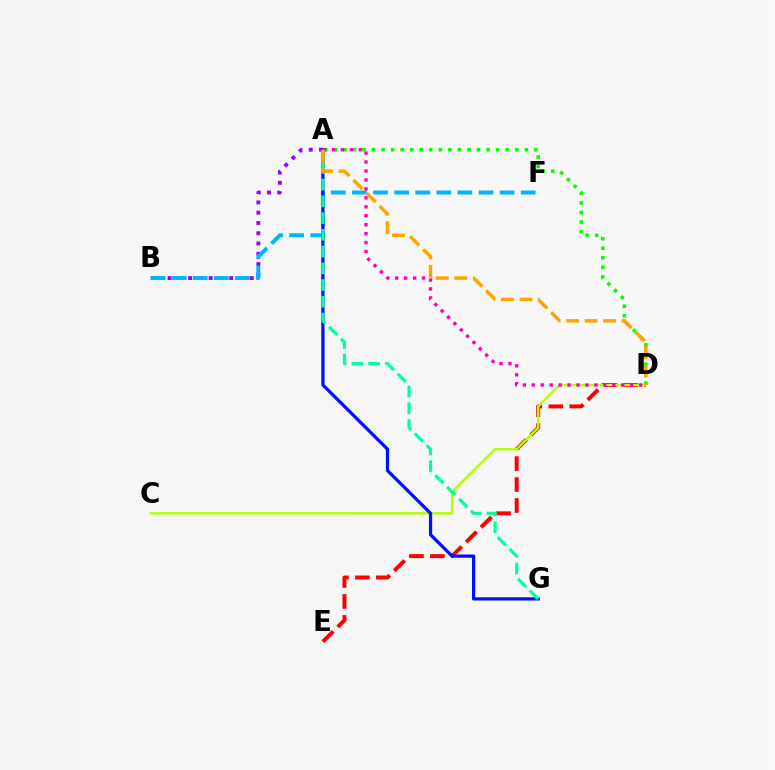{('D', 'E'): [{'color': '#ff0000', 'line_style': 'dashed', 'thickness': 2.85}], ('C', 'D'): [{'color': '#b3ff00', 'line_style': 'solid', 'thickness': 1.74}], ('A', 'D'): [{'color': '#08ff00', 'line_style': 'dotted', 'thickness': 2.6}, {'color': '#ff00bd', 'line_style': 'dotted', 'thickness': 2.43}, {'color': '#ffa500', 'line_style': 'dashed', 'thickness': 2.51}], ('A', 'B'): [{'color': '#9b00ff', 'line_style': 'dotted', 'thickness': 2.79}], ('B', 'F'): [{'color': '#00b5ff', 'line_style': 'dashed', 'thickness': 2.87}], ('A', 'G'): [{'color': '#0010ff', 'line_style': 'solid', 'thickness': 2.32}, {'color': '#00ff9d', 'line_style': 'dashed', 'thickness': 2.27}]}